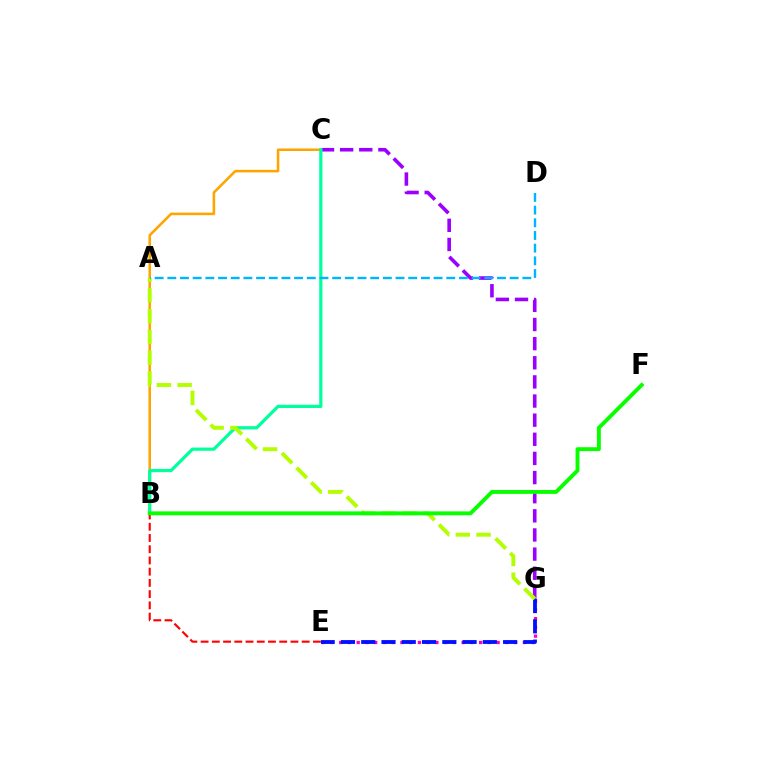{('E', 'G'): [{'color': '#ff00bd', 'line_style': 'dotted', 'thickness': 2.38}, {'color': '#0010ff', 'line_style': 'dashed', 'thickness': 2.75}], ('C', 'G'): [{'color': '#9b00ff', 'line_style': 'dashed', 'thickness': 2.6}], ('B', 'C'): [{'color': '#ffa500', 'line_style': 'solid', 'thickness': 1.85}, {'color': '#00ff9d', 'line_style': 'solid', 'thickness': 2.32}], ('B', 'E'): [{'color': '#ff0000', 'line_style': 'dashed', 'thickness': 1.53}], ('A', 'G'): [{'color': '#b3ff00', 'line_style': 'dashed', 'thickness': 2.82}], ('B', 'F'): [{'color': '#08ff00', 'line_style': 'solid', 'thickness': 2.8}], ('A', 'D'): [{'color': '#00b5ff', 'line_style': 'dashed', 'thickness': 1.72}]}